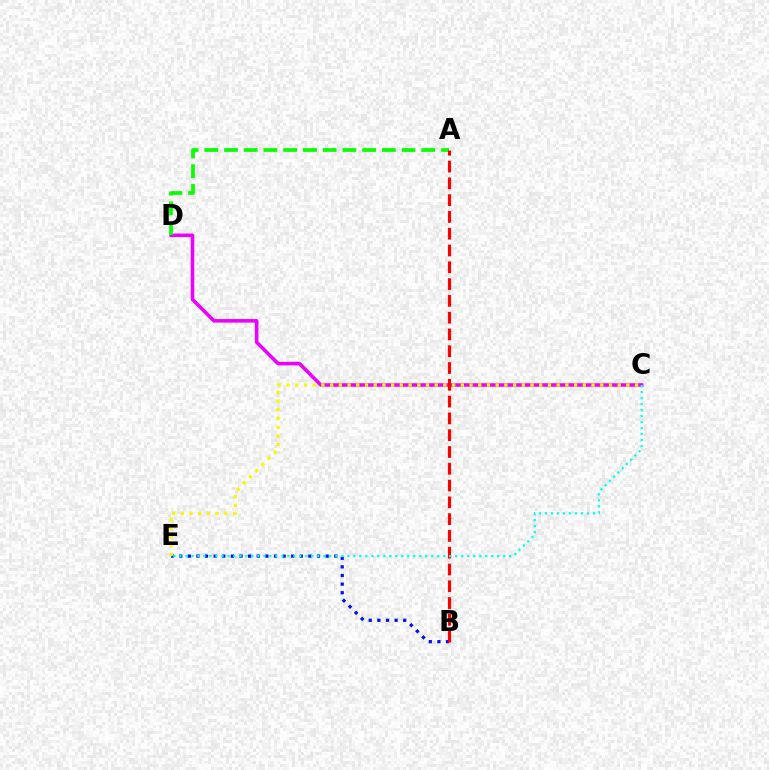{('C', 'D'): [{'color': '#ee00ff', 'line_style': 'solid', 'thickness': 2.55}], ('A', 'D'): [{'color': '#08ff00', 'line_style': 'dashed', 'thickness': 2.68}], ('B', 'E'): [{'color': '#0010ff', 'line_style': 'dotted', 'thickness': 2.34}], ('A', 'B'): [{'color': '#ff0000', 'line_style': 'dashed', 'thickness': 2.28}], ('C', 'E'): [{'color': '#00fff6', 'line_style': 'dotted', 'thickness': 1.63}, {'color': '#fcf500', 'line_style': 'dotted', 'thickness': 2.37}]}